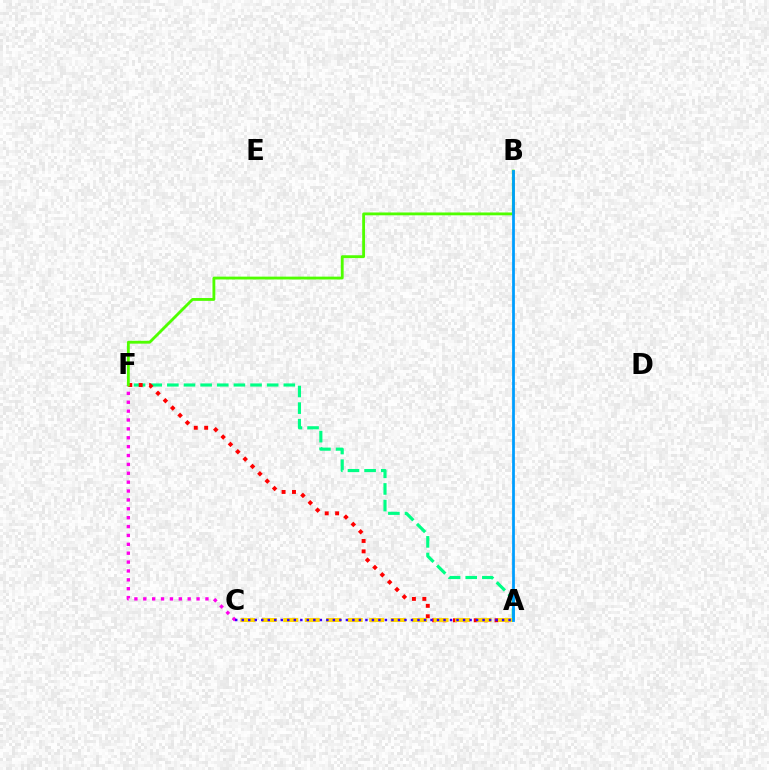{('A', 'F'): [{'color': '#00ff86', 'line_style': 'dashed', 'thickness': 2.26}, {'color': '#ff0000', 'line_style': 'dotted', 'thickness': 2.83}], ('C', 'F'): [{'color': '#ff00ed', 'line_style': 'dotted', 'thickness': 2.41}], ('A', 'C'): [{'color': '#ffd500', 'line_style': 'dashed', 'thickness': 2.92}, {'color': '#3700ff', 'line_style': 'dotted', 'thickness': 1.77}], ('B', 'F'): [{'color': '#4fff00', 'line_style': 'solid', 'thickness': 2.04}], ('A', 'B'): [{'color': '#009eff', 'line_style': 'solid', 'thickness': 1.99}]}